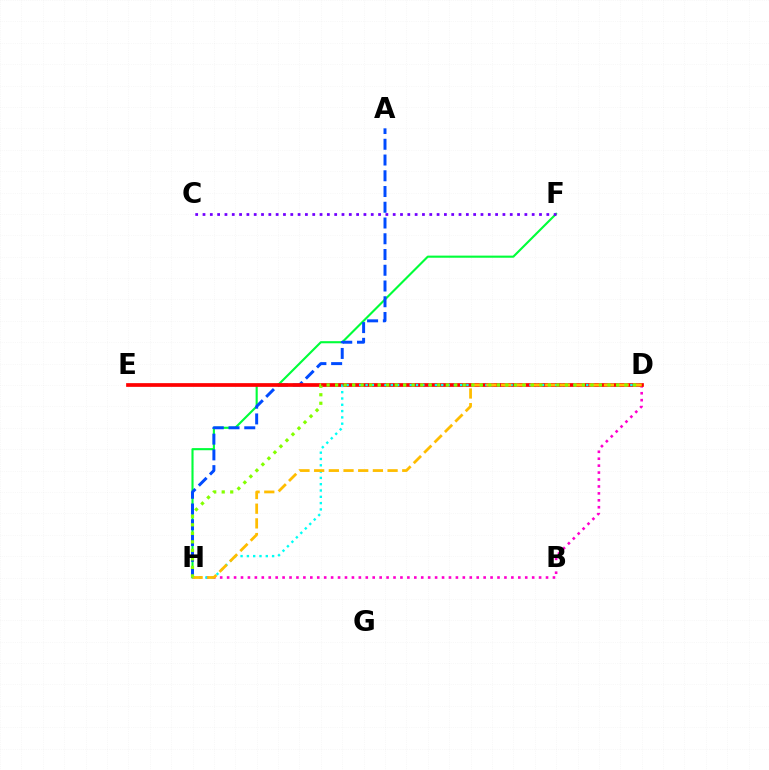{('F', 'H'): [{'color': '#00ff39', 'line_style': 'solid', 'thickness': 1.52}], ('C', 'F'): [{'color': '#7200ff', 'line_style': 'dotted', 'thickness': 1.99}], ('D', 'H'): [{'color': '#ff00cf', 'line_style': 'dotted', 'thickness': 1.88}, {'color': '#00fff6', 'line_style': 'dotted', 'thickness': 1.71}, {'color': '#ffbd00', 'line_style': 'dashed', 'thickness': 1.99}, {'color': '#84ff00', 'line_style': 'dotted', 'thickness': 2.31}], ('A', 'H'): [{'color': '#004bff', 'line_style': 'dashed', 'thickness': 2.14}], ('D', 'E'): [{'color': '#ff0000', 'line_style': 'solid', 'thickness': 2.67}]}